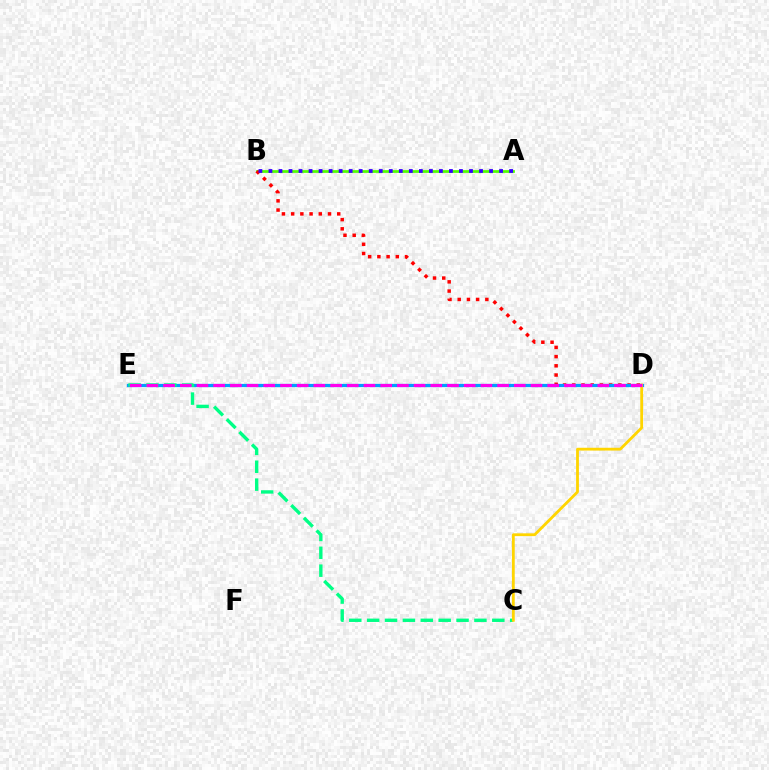{('A', 'B'): [{'color': '#4fff00', 'line_style': 'solid', 'thickness': 1.97}, {'color': '#3700ff', 'line_style': 'dotted', 'thickness': 2.72}], ('B', 'D'): [{'color': '#ff0000', 'line_style': 'dotted', 'thickness': 2.5}], ('D', 'E'): [{'color': '#009eff', 'line_style': 'solid', 'thickness': 2.33}, {'color': '#ff00ed', 'line_style': 'dashed', 'thickness': 2.27}], ('C', 'E'): [{'color': '#00ff86', 'line_style': 'dashed', 'thickness': 2.43}], ('C', 'D'): [{'color': '#ffd500', 'line_style': 'solid', 'thickness': 2.02}]}